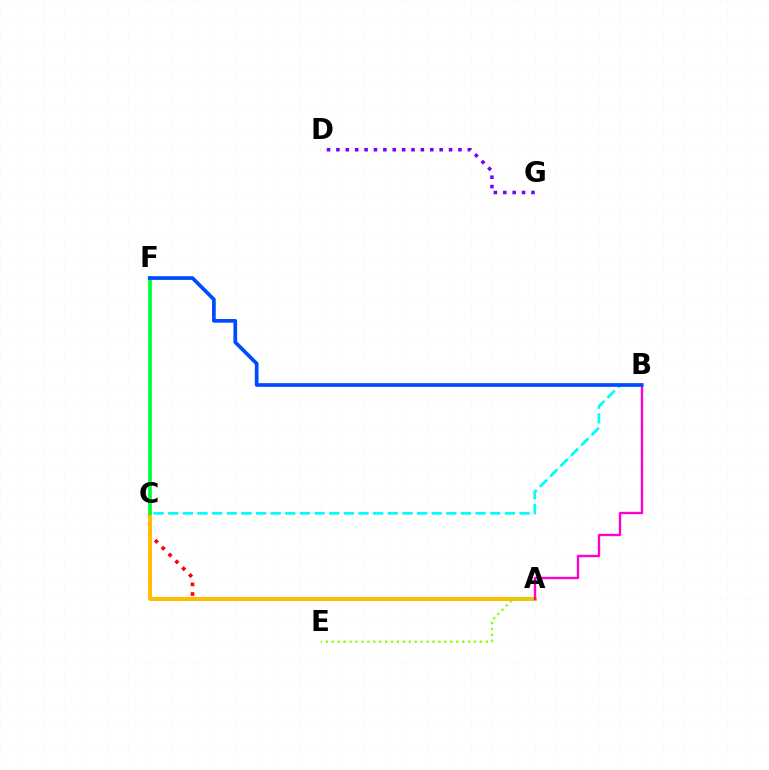{('A', 'C'): [{'color': '#ff0000', 'line_style': 'dotted', 'thickness': 2.62}, {'color': '#ffbd00', 'line_style': 'solid', 'thickness': 2.84}], ('B', 'C'): [{'color': '#00fff6', 'line_style': 'dashed', 'thickness': 1.99}], ('A', 'E'): [{'color': '#84ff00', 'line_style': 'dotted', 'thickness': 1.61}], ('C', 'F'): [{'color': '#00ff39', 'line_style': 'solid', 'thickness': 2.68}], ('A', 'B'): [{'color': '#ff00cf', 'line_style': 'solid', 'thickness': 1.71}], ('D', 'G'): [{'color': '#7200ff', 'line_style': 'dotted', 'thickness': 2.55}], ('B', 'F'): [{'color': '#004bff', 'line_style': 'solid', 'thickness': 2.66}]}